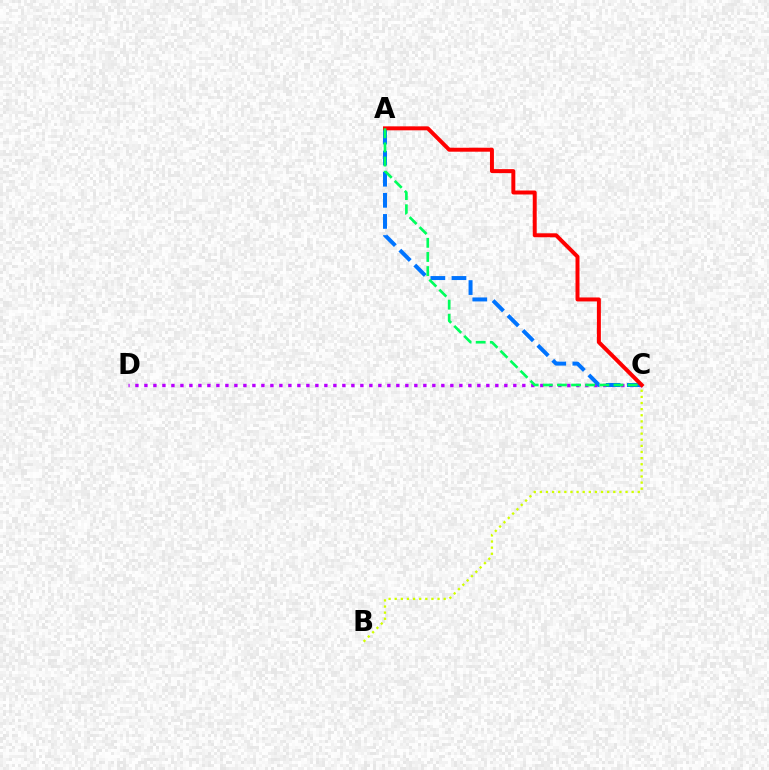{('B', 'C'): [{'color': '#d1ff00', 'line_style': 'dotted', 'thickness': 1.66}], ('C', 'D'): [{'color': '#b900ff', 'line_style': 'dotted', 'thickness': 2.44}], ('A', 'C'): [{'color': '#0074ff', 'line_style': 'dashed', 'thickness': 2.87}, {'color': '#ff0000', 'line_style': 'solid', 'thickness': 2.86}, {'color': '#00ff5c', 'line_style': 'dashed', 'thickness': 1.92}]}